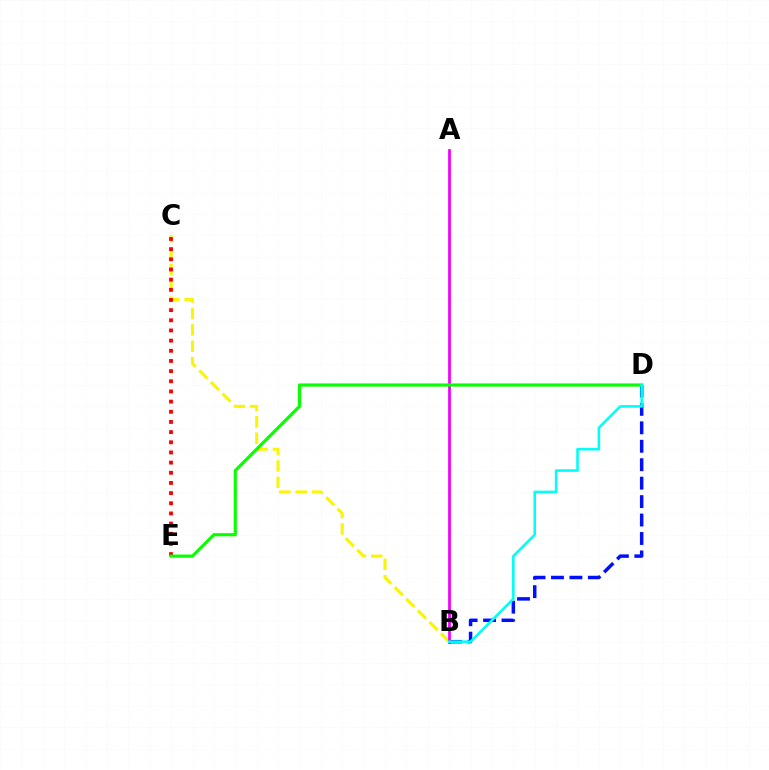{('B', 'C'): [{'color': '#fcf500', 'line_style': 'dashed', 'thickness': 2.23}], ('B', 'D'): [{'color': '#0010ff', 'line_style': 'dashed', 'thickness': 2.51}, {'color': '#00fff6', 'line_style': 'solid', 'thickness': 1.86}], ('A', 'B'): [{'color': '#ee00ff', 'line_style': 'solid', 'thickness': 1.98}], ('C', 'E'): [{'color': '#ff0000', 'line_style': 'dotted', 'thickness': 2.76}], ('D', 'E'): [{'color': '#08ff00', 'line_style': 'solid', 'thickness': 2.27}]}